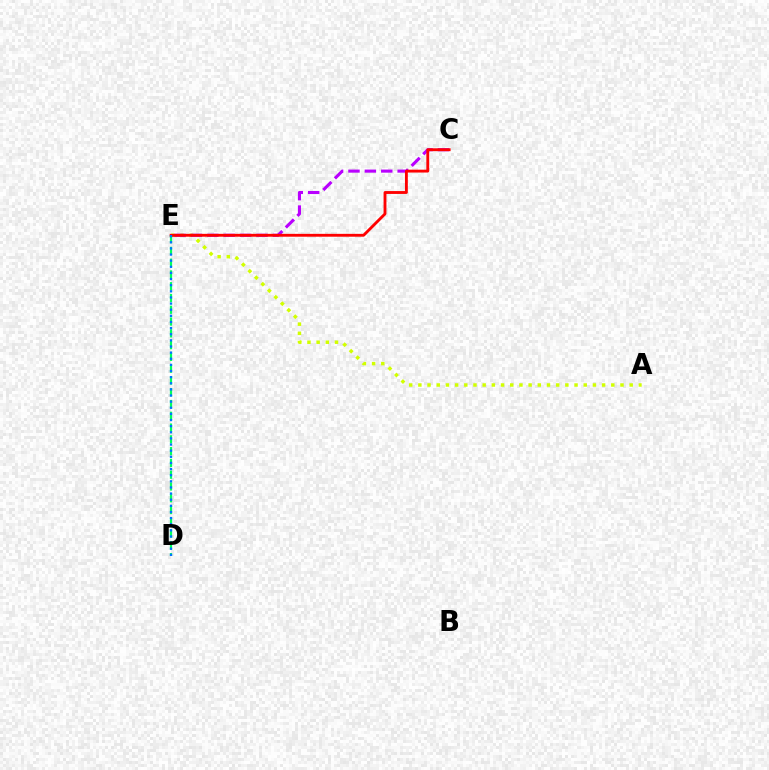{('A', 'E'): [{'color': '#d1ff00', 'line_style': 'dotted', 'thickness': 2.5}], ('C', 'E'): [{'color': '#b900ff', 'line_style': 'dashed', 'thickness': 2.23}, {'color': '#ff0000', 'line_style': 'solid', 'thickness': 2.06}], ('D', 'E'): [{'color': '#00ff5c', 'line_style': 'dashed', 'thickness': 1.6}, {'color': '#0074ff', 'line_style': 'dotted', 'thickness': 1.67}]}